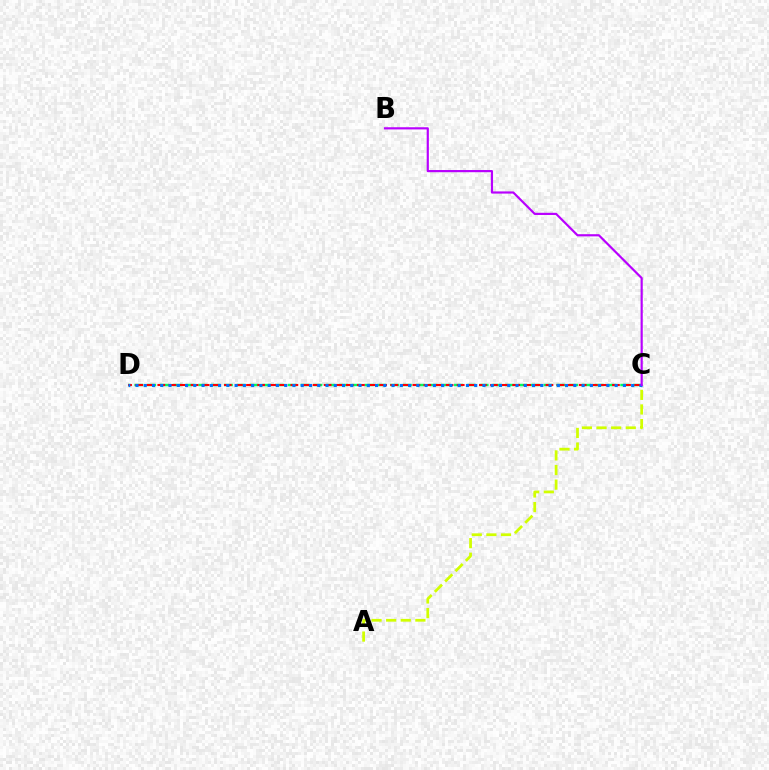{('C', 'D'): [{'color': '#00ff5c', 'line_style': 'dashed', 'thickness': 1.74}, {'color': '#ff0000', 'line_style': 'dashed', 'thickness': 1.51}, {'color': '#0074ff', 'line_style': 'dotted', 'thickness': 2.24}], ('A', 'C'): [{'color': '#d1ff00', 'line_style': 'dashed', 'thickness': 1.99}], ('B', 'C'): [{'color': '#b900ff', 'line_style': 'solid', 'thickness': 1.57}]}